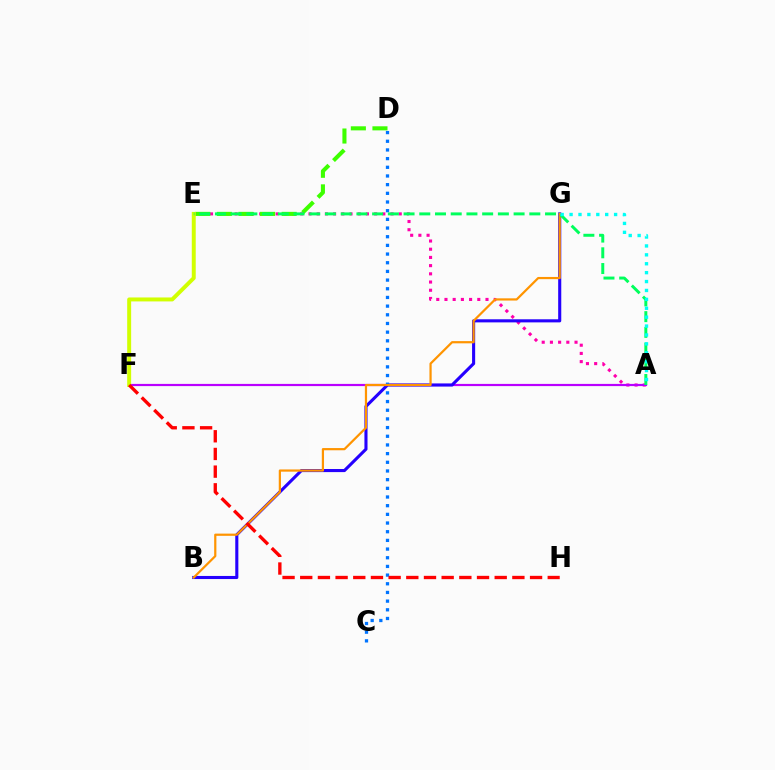{('A', 'E'): [{'color': '#ff00ac', 'line_style': 'dotted', 'thickness': 2.23}, {'color': '#00ff5c', 'line_style': 'dashed', 'thickness': 2.14}], ('A', 'F'): [{'color': '#b900ff', 'line_style': 'solid', 'thickness': 1.58}], ('D', 'E'): [{'color': '#3dff00', 'line_style': 'dashed', 'thickness': 2.93}], ('B', 'G'): [{'color': '#2500ff', 'line_style': 'solid', 'thickness': 2.22}, {'color': '#ff9400', 'line_style': 'solid', 'thickness': 1.59}], ('C', 'D'): [{'color': '#0074ff', 'line_style': 'dotted', 'thickness': 2.36}], ('E', 'F'): [{'color': '#d1ff00', 'line_style': 'solid', 'thickness': 2.85}], ('A', 'G'): [{'color': '#00fff6', 'line_style': 'dotted', 'thickness': 2.42}], ('F', 'H'): [{'color': '#ff0000', 'line_style': 'dashed', 'thickness': 2.4}]}